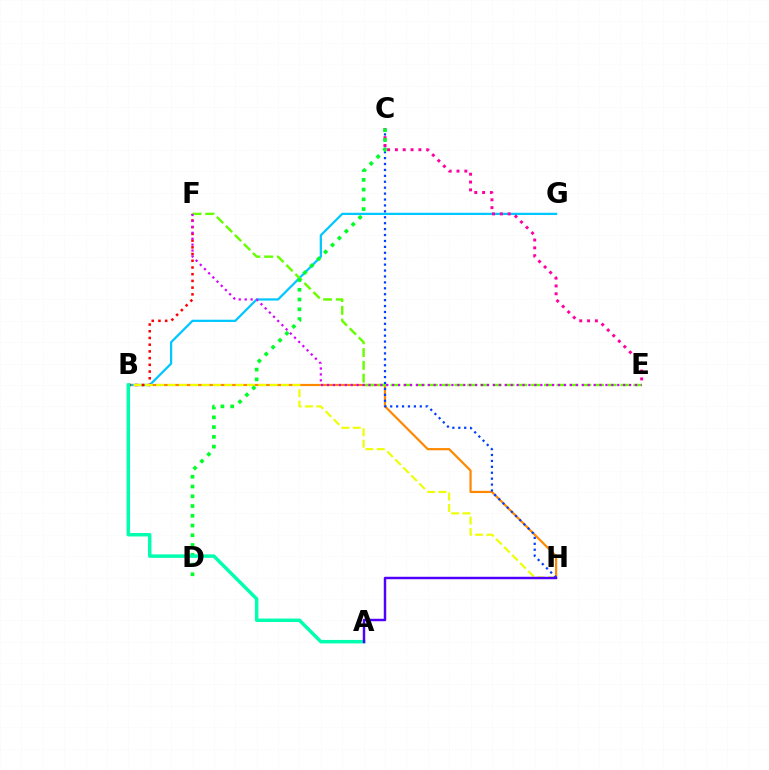{('B', 'H'): [{'color': '#ff8800', 'line_style': 'solid', 'thickness': 1.58}, {'color': '#eeff00', 'line_style': 'dashed', 'thickness': 1.54}], ('B', 'G'): [{'color': '#00c7ff', 'line_style': 'solid', 'thickness': 1.62}], ('B', 'F'): [{'color': '#ff0000', 'line_style': 'dotted', 'thickness': 1.82}], ('E', 'F'): [{'color': '#66ff00', 'line_style': 'dashed', 'thickness': 1.74}, {'color': '#d600ff', 'line_style': 'dotted', 'thickness': 1.61}], ('C', 'H'): [{'color': '#003fff', 'line_style': 'dotted', 'thickness': 1.61}], ('C', 'E'): [{'color': '#ff00a0', 'line_style': 'dotted', 'thickness': 2.13}], ('C', 'D'): [{'color': '#00ff27', 'line_style': 'dotted', 'thickness': 2.65}], ('A', 'B'): [{'color': '#00ffaf', 'line_style': 'solid', 'thickness': 2.5}], ('A', 'H'): [{'color': '#4f00ff', 'line_style': 'solid', 'thickness': 1.77}]}